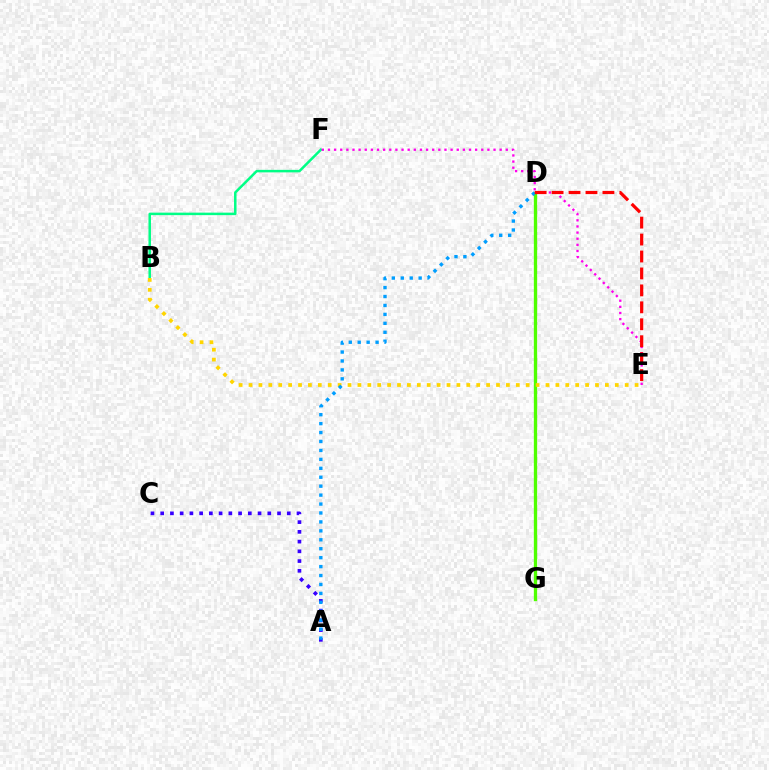{('A', 'C'): [{'color': '#3700ff', 'line_style': 'dotted', 'thickness': 2.65}], ('B', 'F'): [{'color': '#00ff86', 'line_style': 'solid', 'thickness': 1.8}], ('D', 'G'): [{'color': '#4fff00', 'line_style': 'solid', 'thickness': 2.38}], ('E', 'F'): [{'color': '#ff00ed', 'line_style': 'dotted', 'thickness': 1.67}], ('B', 'E'): [{'color': '#ffd500', 'line_style': 'dotted', 'thickness': 2.69}], ('A', 'D'): [{'color': '#009eff', 'line_style': 'dotted', 'thickness': 2.43}], ('D', 'E'): [{'color': '#ff0000', 'line_style': 'dashed', 'thickness': 2.3}]}